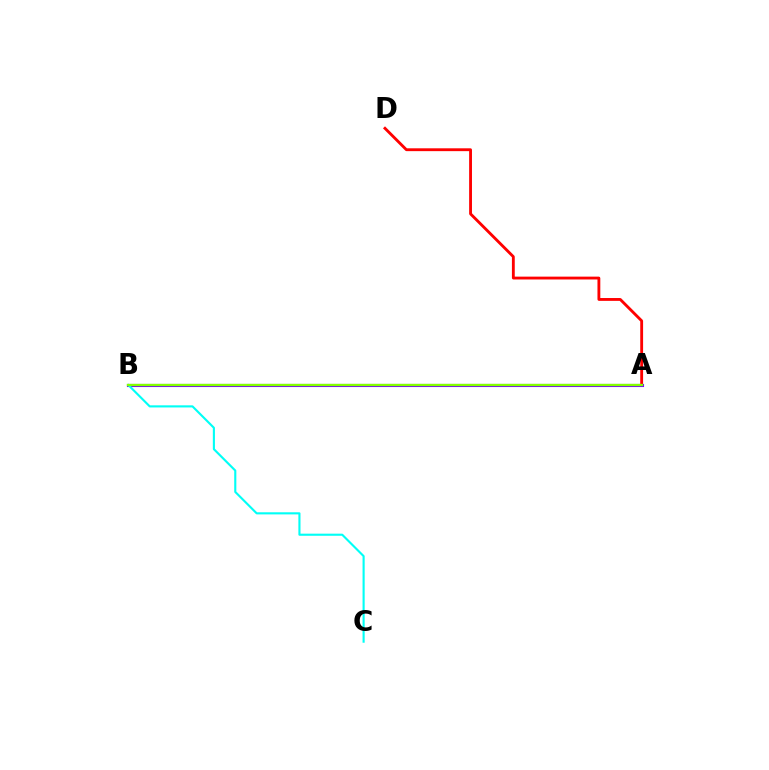{('A', 'D'): [{'color': '#ff0000', 'line_style': 'solid', 'thickness': 2.05}], ('A', 'B'): [{'color': '#7200ff', 'line_style': 'solid', 'thickness': 2.22}, {'color': '#84ff00', 'line_style': 'solid', 'thickness': 1.69}], ('B', 'C'): [{'color': '#00fff6', 'line_style': 'solid', 'thickness': 1.53}]}